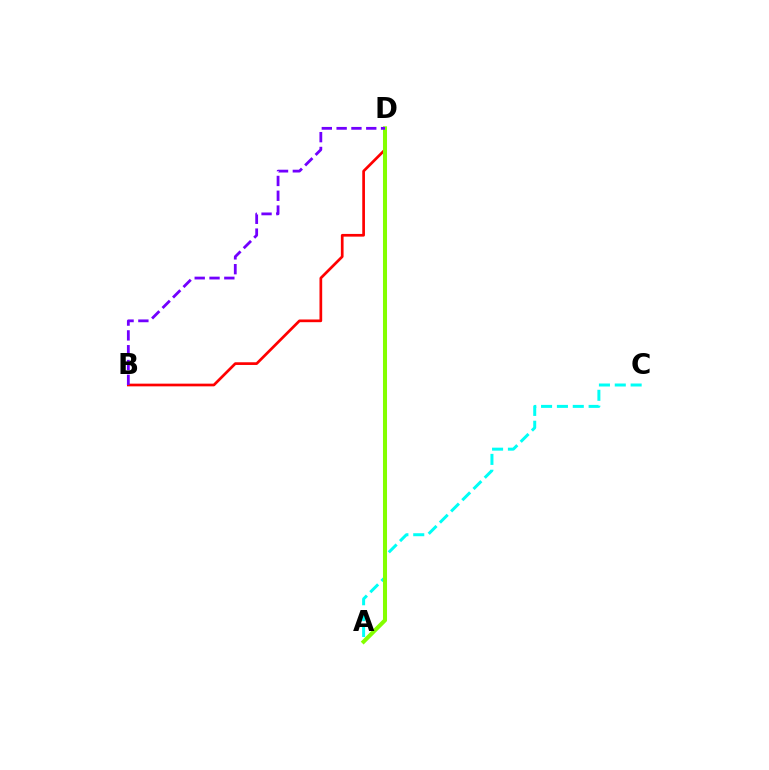{('A', 'C'): [{'color': '#00fff6', 'line_style': 'dashed', 'thickness': 2.15}], ('B', 'D'): [{'color': '#ff0000', 'line_style': 'solid', 'thickness': 1.94}, {'color': '#7200ff', 'line_style': 'dashed', 'thickness': 2.01}], ('A', 'D'): [{'color': '#84ff00', 'line_style': 'solid', 'thickness': 2.91}]}